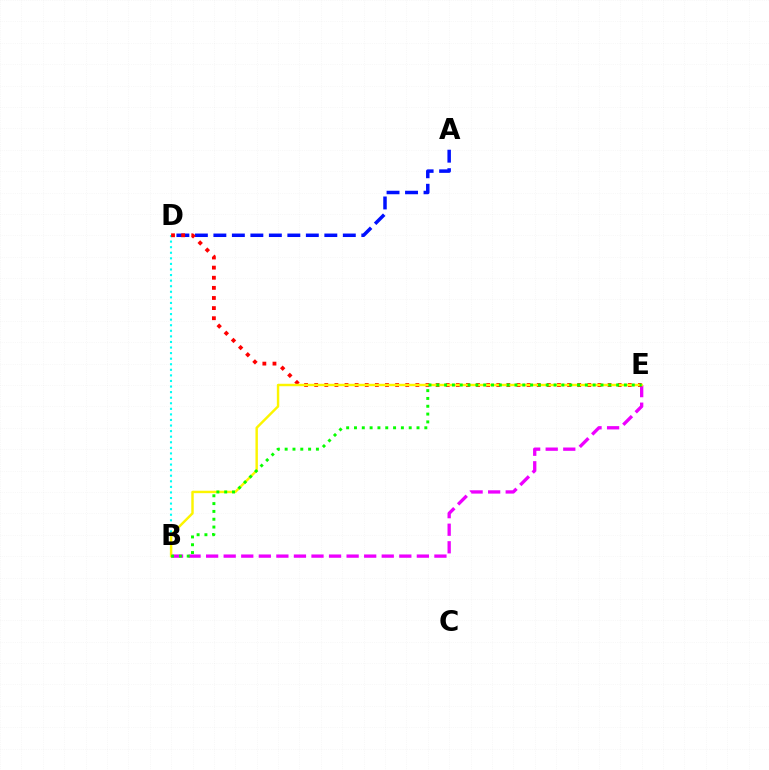{('B', 'E'): [{'color': '#ee00ff', 'line_style': 'dashed', 'thickness': 2.39}, {'color': '#fcf500', 'line_style': 'solid', 'thickness': 1.76}, {'color': '#08ff00', 'line_style': 'dotted', 'thickness': 2.12}], ('B', 'D'): [{'color': '#00fff6', 'line_style': 'dotted', 'thickness': 1.51}], ('A', 'D'): [{'color': '#0010ff', 'line_style': 'dashed', 'thickness': 2.51}], ('D', 'E'): [{'color': '#ff0000', 'line_style': 'dotted', 'thickness': 2.75}]}